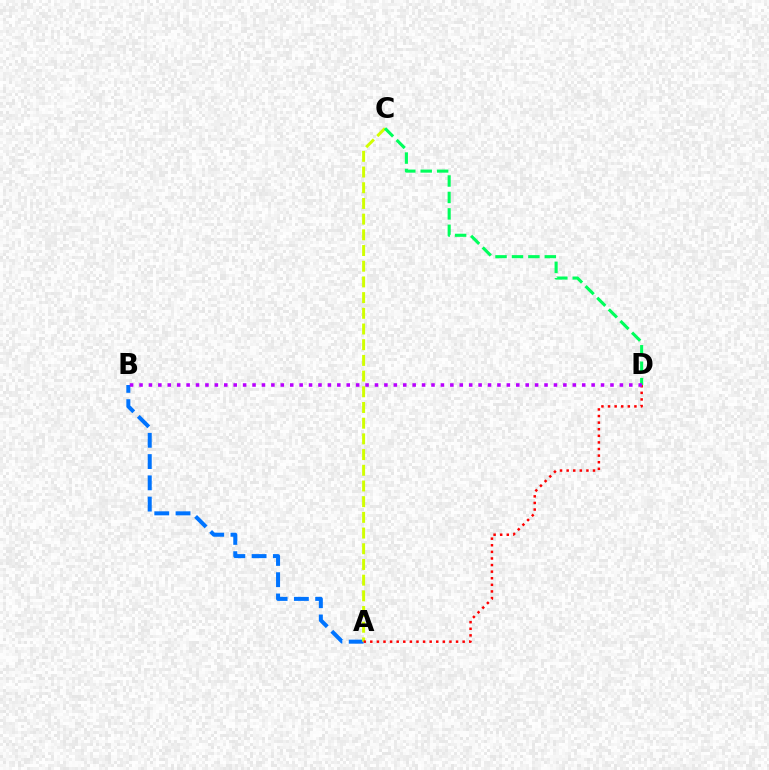{('A', 'B'): [{'color': '#0074ff', 'line_style': 'dashed', 'thickness': 2.89}], ('A', 'C'): [{'color': '#d1ff00', 'line_style': 'dashed', 'thickness': 2.13}], ('A', 'D'): [{'color': '#ff0000', 'line_style': 'dotted', 'thickness': 1.79}], ('C', 'D'): [{'color': '#00ff5c', 'line_style': 'dashed', 'thickness': 2.23}], ('B', 'D'): [{'color': '#b900ff', 'line_style': 'dotted', 'thickness': 2.56}]}